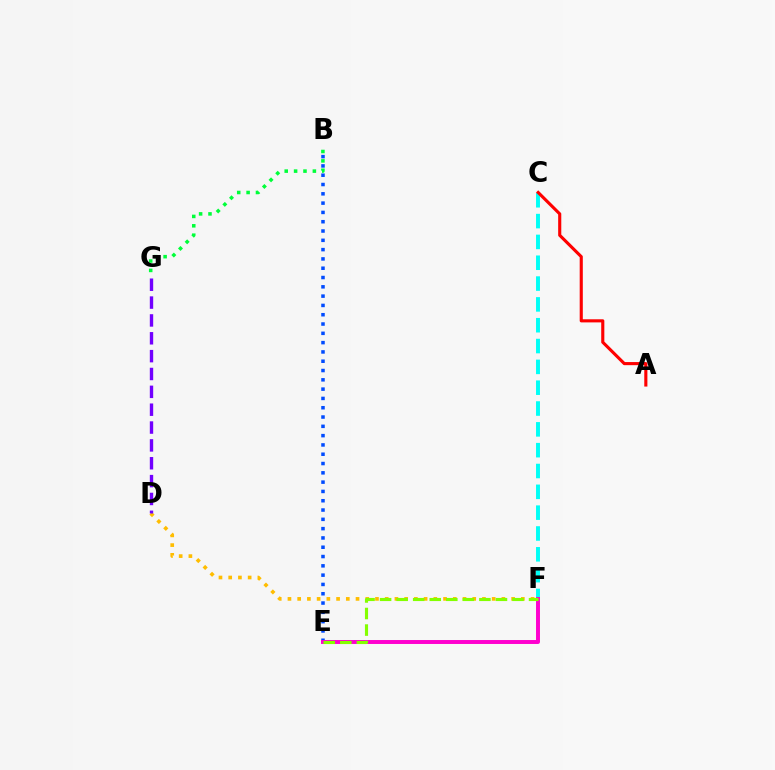{('C', 'F'): [{'color': '#00fff6', 'line_style': 'dashed', 'thickness': 2.83}], ('B', 'G'): [{'color': '#00ff39', 'line_style': 'dotted', 'thickness': 2.55}], ('D', 'F'): [{'color': '#ffbd00', 'line_style': 'dotted', 'thickness': 2.64}], ('A', 'C'): [{'color': '#ff0000', 'line_style': 'solid', 'thickness': 2.24}], ('B', 'E'): [{'color': '#004bff', 'line_style': 'dotted', 'thickness': 2.53}], ('E', 'F'): [{'color': '#ff00cf', 'line_style': 'solid', 'thickness': 2.84}, {'color': '#84ff00', 'line_style': 'dashed', 'thickness': 2.25}], ('D', 'G'): [{'color': '#7200ff', 'line_style': 'dashed', 'thickness': 2.43}]}